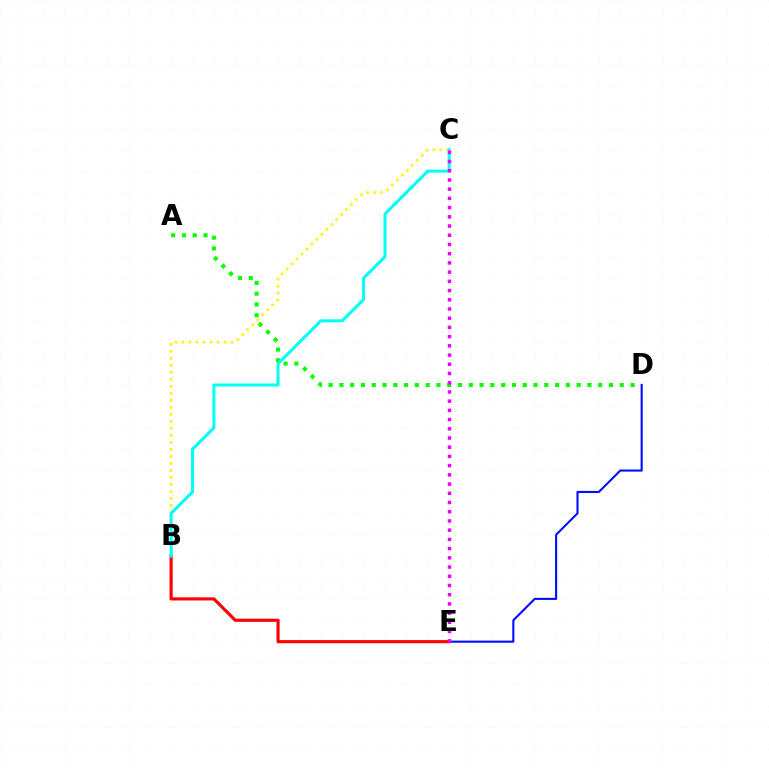{('A', 'D'): [{'color': '#08ff00', 'line_style': 'dotted', 'thickness': 2.93}], ('B', 'C'): [{'color': '#fcf500', 'line_style': 'dotted', 'thickness': 1.9}, {'color': '#00fff6', 'line_style': 'solid', 'thickness': 2.16}], ('D', 'E'): [{'color': '#0010ff', 'line_style': 'solid', 'thickness': 1.52}], ('B', 'E'): [{'color': '#ff0000', 'line_style': 'solid', 'thickness': 2.26}], ('C', 'E'): [{'color': '#ee00ff', 'line_style': 'dotted', 'thickness': 2.5}]}